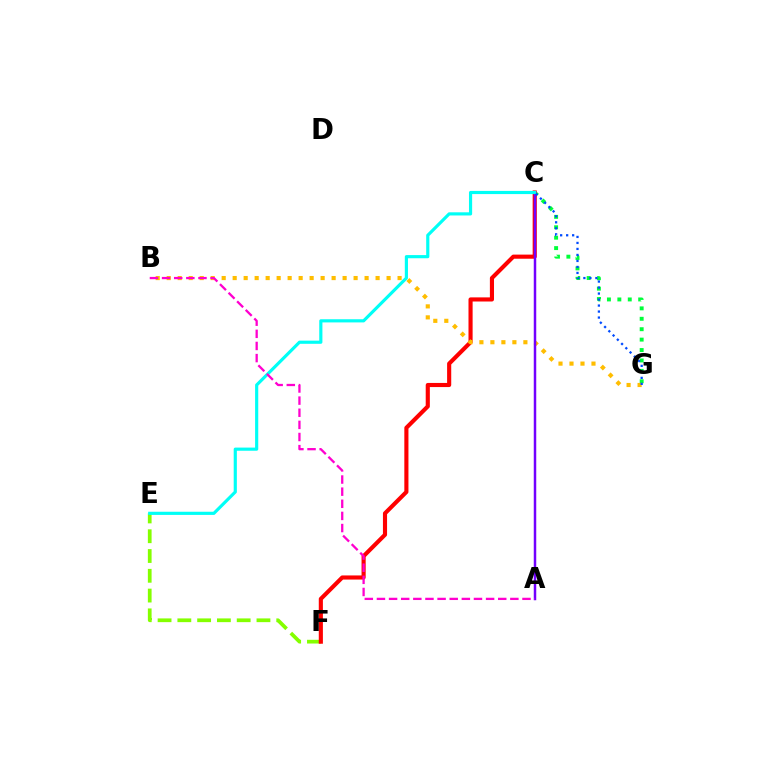{('C', 'G'): [{'color': '#00ff39', 'line_style': 'dotted', 'thickness': 2.83}, {'color': '#004bff', 'line_style': 'dotted', 'thickness': 1.63}], ('E', 'F'): [{'color': '#84ff00', 'line_style': 'dashed', 'thickness': 2.69}], ('C', 'F'): [{'color': '#ff0000', 'line_style': 'solid', 'thickness': 2.97}], ('B', 'G'): [{'color': '#ffbd00', 'line_style': 'dotted', 'thickness': 2.99}], ('A', 'C'): [{'color': '#7200ff', 'line_style': 'solid', 'thickness': 1.79}], ('C', 'E'): [{'color': '#00fff6', 'line_style': 'solid', 'thickness': 2.28}], ('A', 'B'): [{'color': '#ff00cf', 'line_style': 'dashed', 'thickness': 1.65}]}